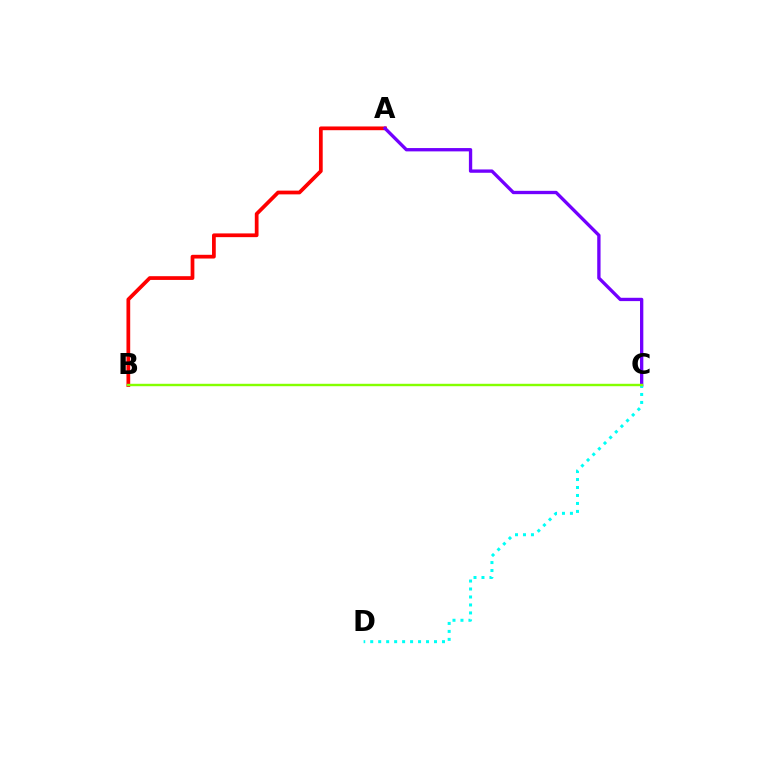{('A', 'B'): [{'color': '#ff0000', 'line_style': 'solid', 'thickness': 2.69}], ('A', 'C'): [{'color': '#7200ff', 'line_style': 'solid', 'thickness': 2.39}], ('C', 'D'): [{'color': '#00fff6', 'line_style': 'dotted', 'thickness': 2.17}], ('B', 'C'): [{'color': '#84ff00', 'line_style': 'solid', 'thickness': 1.74}]}